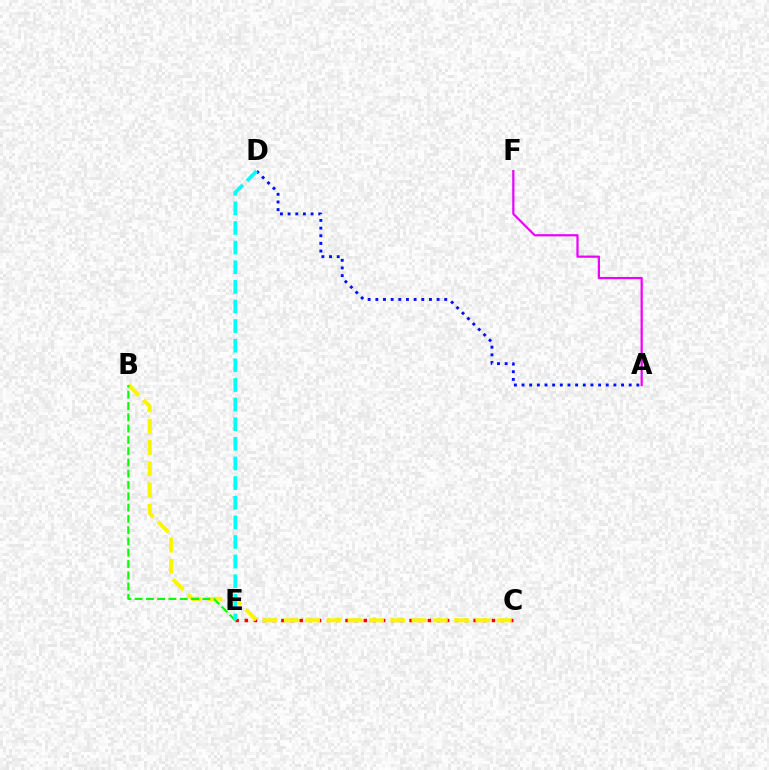{('A', 'D'): [{'color': '#0010ff', 'line_style': 'dotted', 'thickness': 2.08}], ('A', 'F'): [{'color': '#ee00ff', 'line_style': 'solid', 'thickness': 1.6}], ('C', 'E'): [{'color': '#ff0000', 'line_style': 'dotted', 'thickness': 2.49}], ('B', 'C'): [{'color': '#fcf500', 'line_style': 'dashed', 'thickness': 2.89}], ('B', 'E'): [{'color': '#08ff00', 'line_style': 'dashed', 'thickness': 1.53}], ('D', 'E'): [{'color': '#00fff6', 'line_style': 'dashed', 'thickness': 2.67}]}